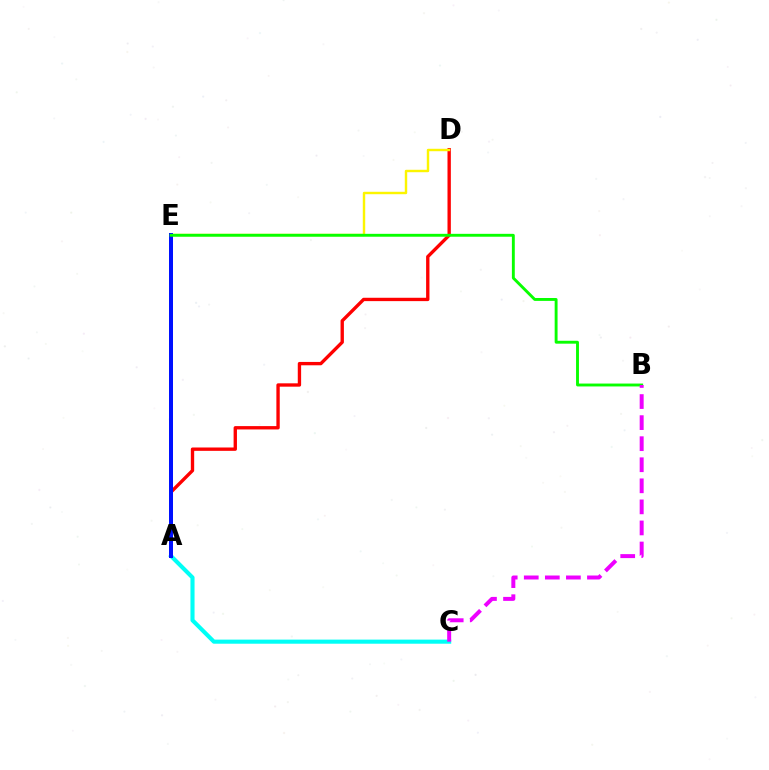{('A', 'D'): [{'color': '#ff0000', 'line_style': 'solid', 'thickness': 2.41}], ('A', 'C'): [{'color': '#00fff6', 'line_style': 'solid', 'thickness': 2.95}], ('D', 'E'): [{'color': '#fcf500', 'line_style': 'solid', 'thickness': 1.74}], ('A', 'E'): [{'color': '#0010ff', 'line_style': 'solid', 'thickness': 2.88}], ('B', 'E'): [{'color': '#08ff00', 'line_style': 'solid', 'thickness': 2.08}], ('B', 'C'): [{'color': '#ee00ff', 'line_style': 'dashed', 'thickness': 2.86}]}